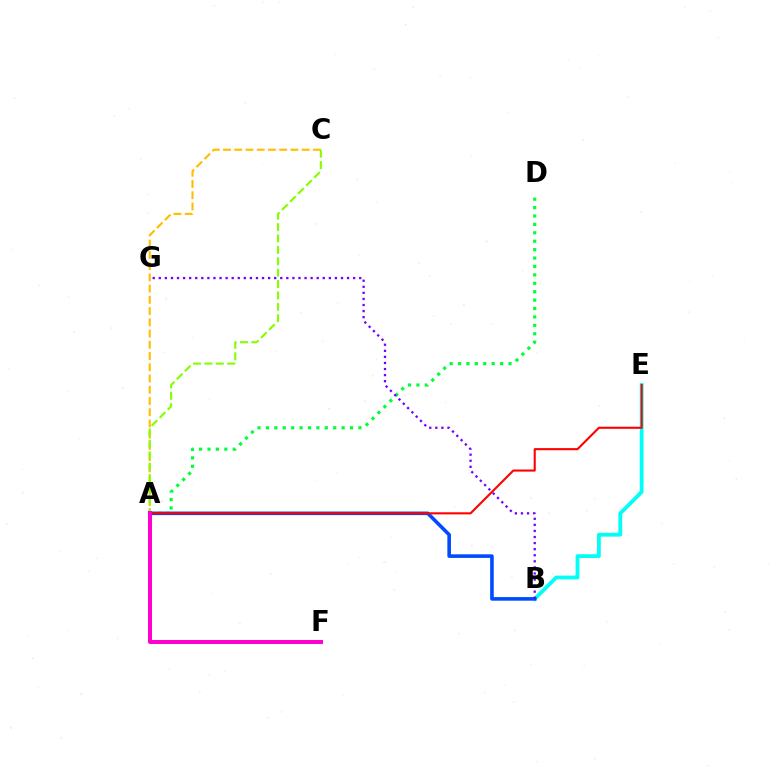{('B', 'E'): [{'color': '#00fff6', 'line_style': 'solid', 'thickness': 2.74}], ('A', 'D'): [{'color': '#00ff39', 'line_style': 'dotted', 'thickness': 2.29}], ('A', 'B'): [{'color': '#004bff', 'line_style': 'solid', 'thickness': 2.59}], ('A', 'C'): [{'color': '#ffbd00', 'line_style': 'dashed', 'thickness': 1.53}, {'color': '#84ff00', 'line_style': 'dashed', 'thickness': 1.55}], ('A', 'E'): [{'color': '#ff0000', 'line_style': 'solid', 'thickness': 1.5}], ('A', 'F'): [{'color': '#ff00cf', 'line_style': 'solid', 'thickness': 2.87}], ('B', 'G'): [{'color': '#7200ff', 'line_style': 'dotted', 'thickness': 1.65}]}